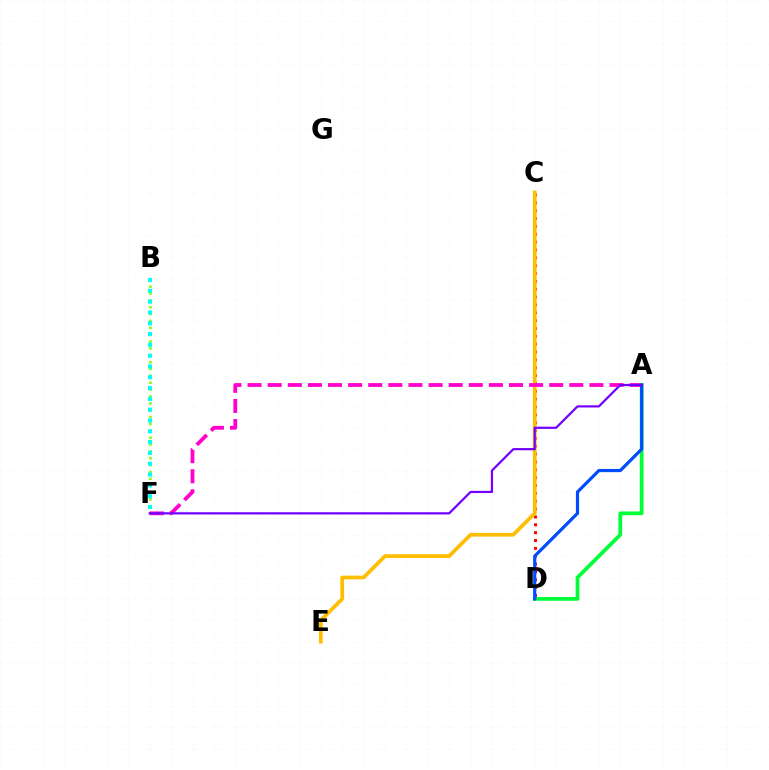{('C', 'D'): [{'color': '#ff0000', 'line_style': 'dotted', 'thickness': 2.13}], ('C', 'E'): [{'color': '#ffbd00', 'line_style': 'solid', 'thickness': 2.68}], ('B', 'F'): [{'color': '#84ff00', 'line_style': 'dotted', 'thickness': 1.86}, {'color': '#00fff6', 'line_style': 'dotted', 'thickness': 2.94}], ('A', 'F'): [{'color': '#ff00cf', 'line_style': 'dashed', 'thickness': 2.73}, {'color': '#7200ff', 'line_style': 'solid', 'thickness': 1.59}], ('A', 'D'): [{'color': '#00ff39', 'line_style': 'solid', 'thickness': 2.7}, {'color': '#004bff', 'line_style': 'solid', 'thickness': 2.3}]}